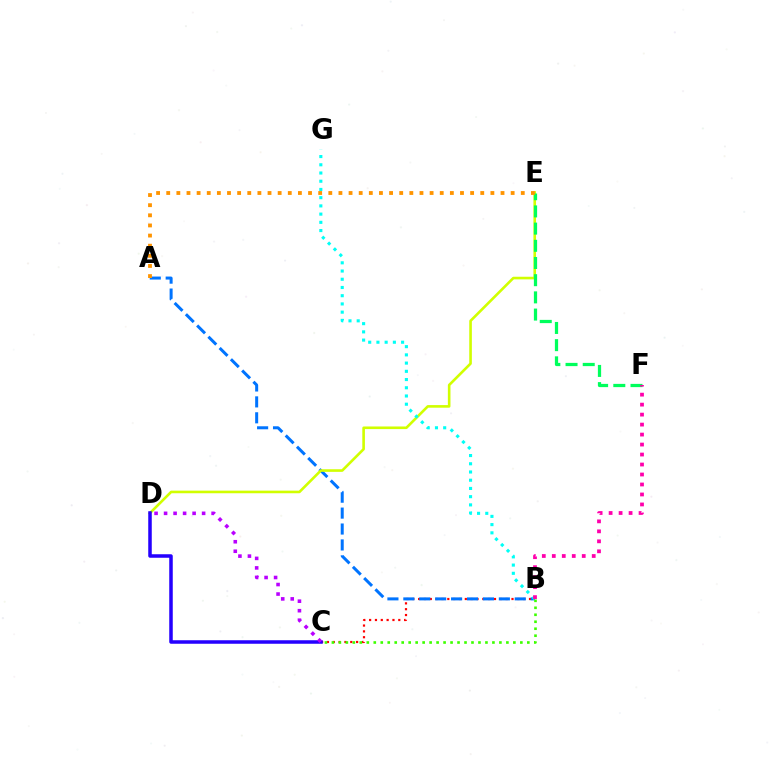{('B', 'C'): [{'color': '#ff0000', 'line_style': 'dotted', 'thickness': 1.59}, {'color': '#3dff00', 'line_style': 'dotted', 'thickness': 1.9}], ('A', 'B'): [{'color': '#0074ff', 'line_style': 'dashed', 'thickness': 2.16}], ('D', 'E'): [{'color': '#d1ff00', 'line_style': 'solid', 'thickness': 1.88}], ('C', 'D'): [{'color': '#2500ff', 'line_style': 'solid', 'thickness': 2.53}, {'color': '#b900ff', 'line_style': 'dotted', 'thickness': 2.58}], ('E', 'F'): [{'color': '#00ff5c', 'line_style': 'dashed', 'thickness': 2.34}], ('B', 'G'): [{'color': '#00fff6', 'line_style': 'dotted', 'thickness': 2.23}], ('B', 'F'): [{'color': '#ff00ac', 'line_style': 'dotted', 'thickness': 2.71}], ('A', 'E'): [{'color': '#ff9400', 'line_style': 'dotted', 'thickness': 2.75}]}